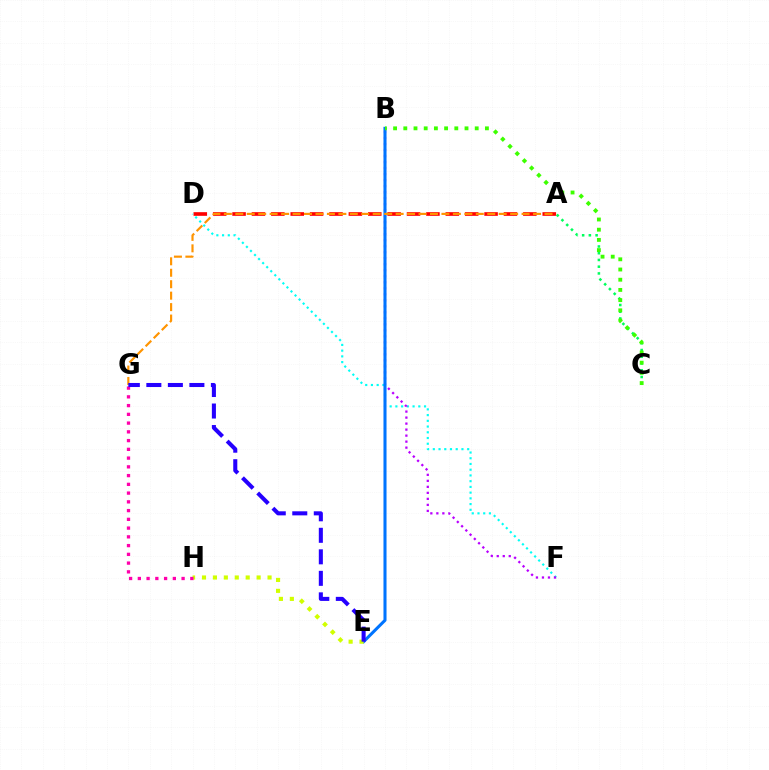{('A', 'D'): [{'color': '#ff0000', 'line_style': 'dashed', 'thickness': 2.63}], ('A', 'C'): [{'color': '#00ff5c', 'line_style': 'dotted', 'thickness': 1.83}], ('D', 'F'): [{'color': '#00fff6', 'line_style': 'dotted', 'thickness': 1.56}], ('B', 'F'): [{'color': '#b900ff', 'line_style': 'dotted', 'thickness': 1.63}], ('B', 'E'): [{'color': '#0074ff', 'line_style': 'solid', 'thickness': 2.2}], ('E', 'H'): [{'color': '#d1ff00', 'line_style': 'dotted', 'thickness': 2.97}], ('A', 'G'): [{'color': '#ff9400', 'line_style': 'dashed', 'thickness': 1.56}], ('G', 'H'): [{'color': '#ff00ac', 'line_style': 'dotted', 'thickness': 2.38}], ('B', 'C'): [{'color': '#3dff00', 'line_style': 'dotted', 'thickness': 2.77}], ('E', 'G'): [{'color': '#2500ff', 'line_style': 'dashed', 'thickness': 2.92}]}